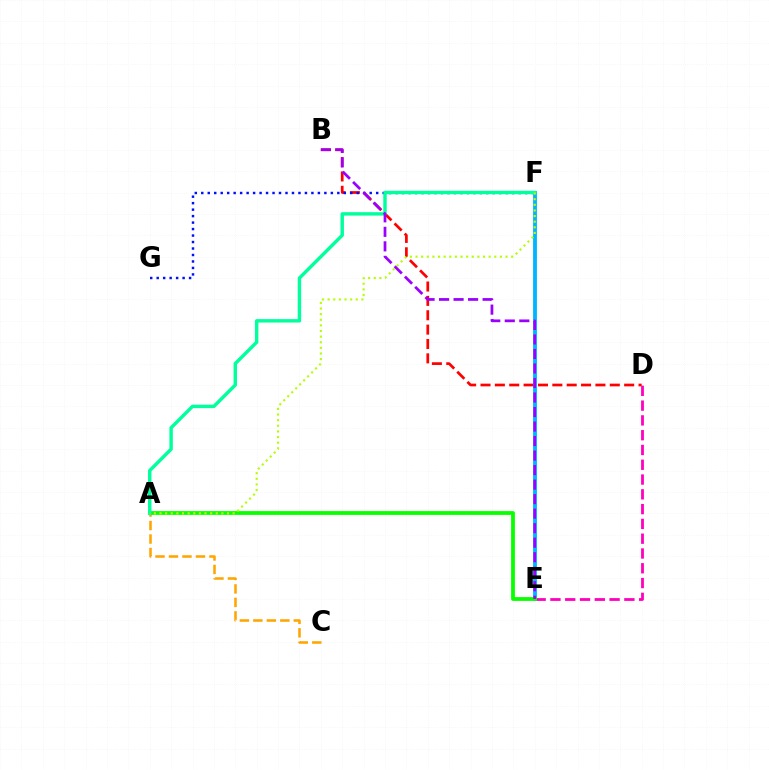{('A', 'C'): [{'color': '#ffa500', 'line_style': 'dashed', 'thickness': 1.83}], ('B', 'D'): [{'color': '#ff0000', 'line_style': 'dashed', 'thickness': 1.95}], ('D', 'E'): [{'color': '#ff00bd', 'line_style': 'dashed', 'thickness': 2.01}], ('F', 'G'): [{'color': '#0010ff', 'line_style': 'dotted', 'thickness': 1.76}], ('E', 'F'): [{'color': '#00b5ff', 'line_style': 'solid', 'thickness': 2.75}], ('A', 'E'): [{'color': '#08ff00', 'line_style': 'solid', 'thickness': 2.72}], ('A', 'F'): [{'color': '#00ff9d', 'line_style': 'solid', 'thickness': 2.46}, {'color': '#b3ff00', 'line_style': 'dotted', 'thickness': 1.53}], ('B', 'E'): [{'color': '#9b00ff', 'line_style': 'dashed', 'thickness': 1.97}]}